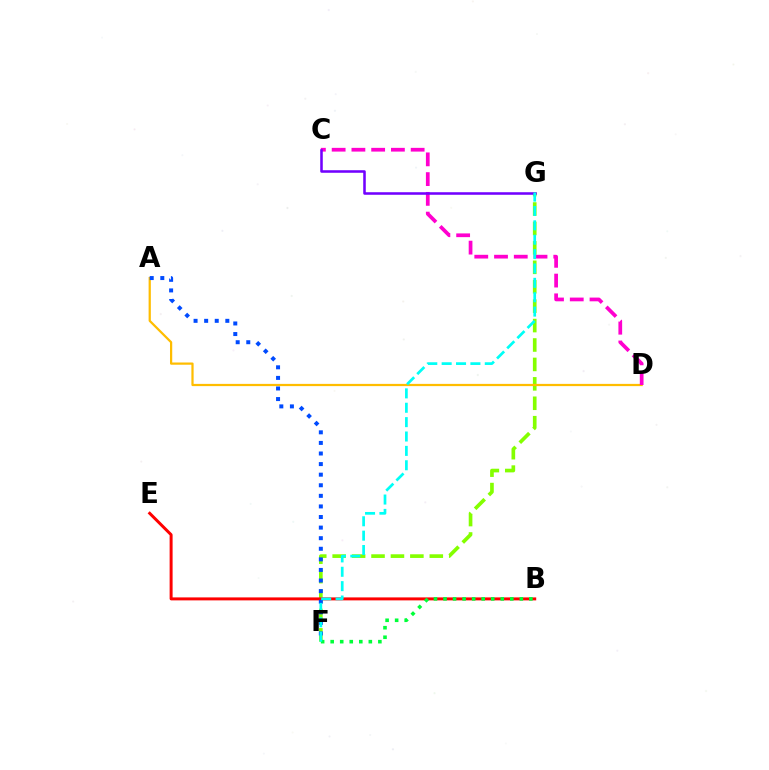{('F', 'G'): [{'color': '#84ff00', 'line_style': 'dashed', 'thickness': 2.64}, {'color': '#00fff6', 'line_style': 'dashed', 'thickness': 1.95}], ('A', 'D'): [{'color': '#ffbd00', 'line_style': 'solid', 'thickness': 1.61}], ('B', 'E'): [{'color': '#ff0000', 'line_style': 'solid', 'thickness': 2.14}], ('A', 'F'): [{'color': '#004bff', 'line_style': 'dotted', 'thickness': 2.88}], ('B', 'F'): [{'color': '#00ff39', 'line_style': 'dotted', 'thickness': 2.59}], ('C', 'D'): [{'color': '#ff00cf', 'line_style': 'dashed', 'thickness': 2.68}], ('C', 'G'): [{'color': '#7200ff', 'line_style': 'solid', 'thickness': 1.84}]}